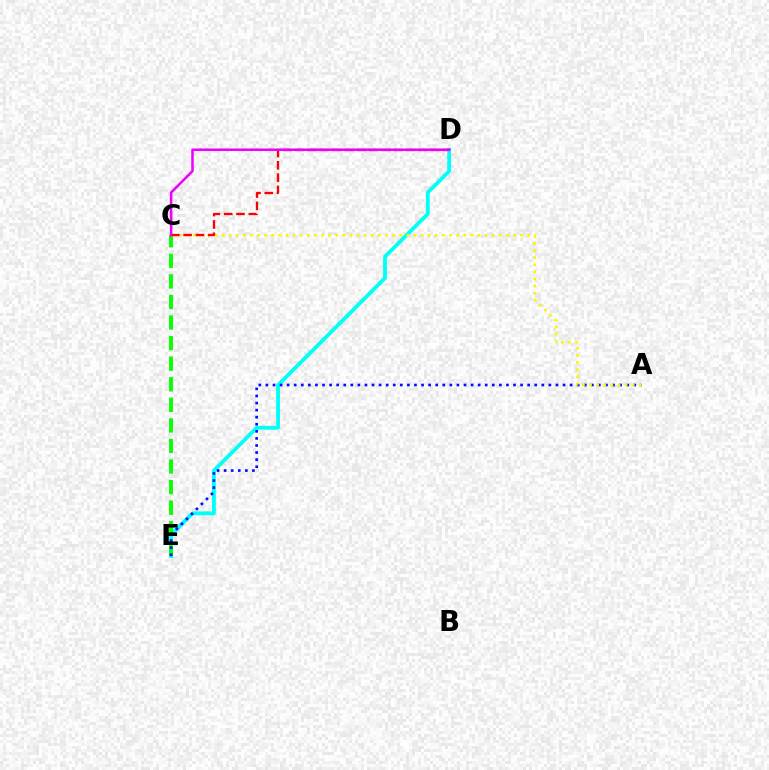{('D', 'E'): [{'color': '#00fff6', 'line_style': 'solid', 'thickness': 2.74}], ('C', 'E'): [{'color': '#08ff00', 'line_style': 'dashed', 'thickness': 2.79}], ('A', 'E'): [{'color': '#0010ff', 'line_style': 'dotted', 'thickness': 1.92}], ('A', 'C'): [{'color': '#fcf500', 'line_style': 'dotted', 'thickness': 1.93}], ('C', 'D'): [{'color': '#ff0000', 'line_style': 'dashed', 'thickness': 1.67}, {'color': '#ee00ff', 'line_style': 'solid', 'thickness': 1.82}]}